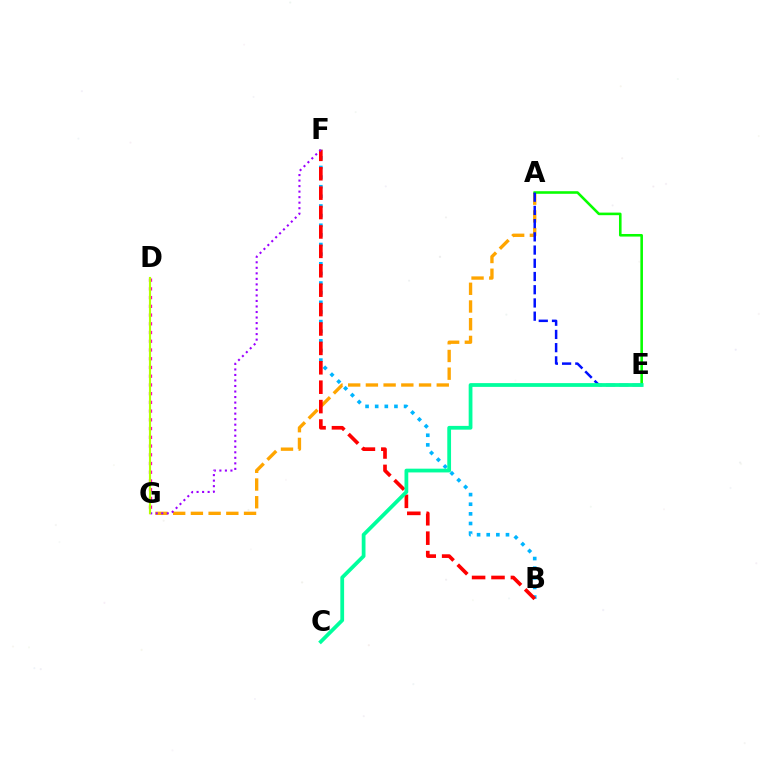{('A', 'G'): [{'color': '#ffa500', 'line_style': 'dashed', 'thickness': 2.41}], ('A', 'E'): [{'color': '#08ff00', 'line_style': 'solid', 'thickness': 1.86}, {'color': '#0010ff', 'line_style': 'dashed', 'thickness': 1.8}], ('B', 'F'): [{'color': '#00b5ff', 'line_style': 'dotted', 'thickness': 2.62}, {'color': '#ff0000', 'line_style': 'dashed', 'thickness': 2.64}], ('C', 'E'): [{'color': '#00ff9d', 'line_style': 'solid', 'thickness': 2.71}], ('D', 'G'): [{'color': '#ff00bd', 'line_style': 'dotted', 'thickness': 2.37}, {'color': '#b3ff00', 'line_style': 'solid', 'thickness': 1.54}], ('F', 'G'): [{'color': '#9b00ff', 'line_style': 'dotted', 'thickness': 1.5}]}